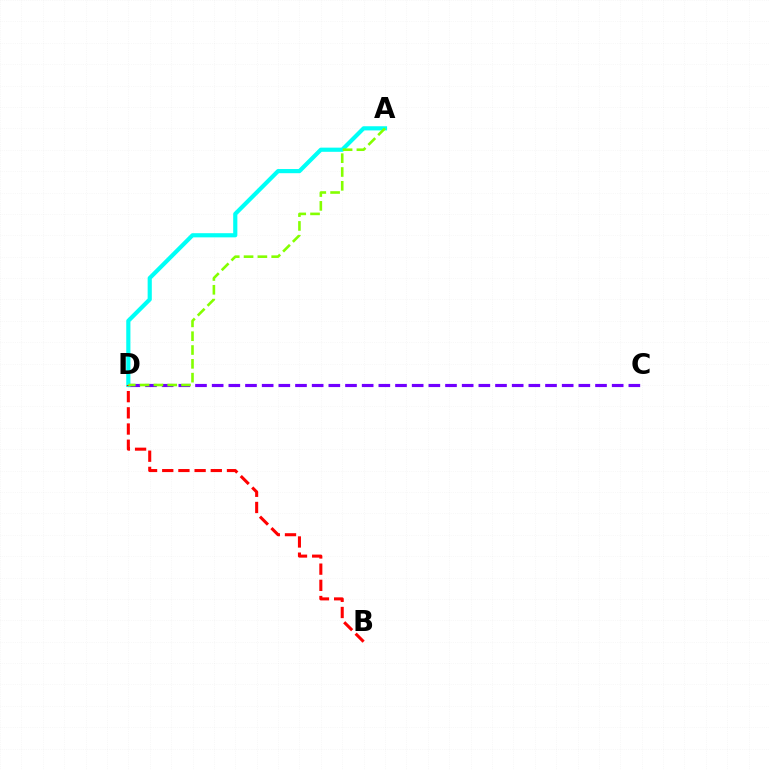{('C', 'D'): [{'color': '#7200ff', 'line_style': 'dashed', 'thickness': 2.26}], ('A', 'D'): [{'color': '#00fff6', 'line_style': 'solid', 'thickness': 3.0}, {'color': '#84ff00', 'line_style': 'dashed', 'thickness': 1.88}], ('B', 'D'): [{'color': '#ff0000', 'line_style': 'dashed', 'thickness': 2.2}]}